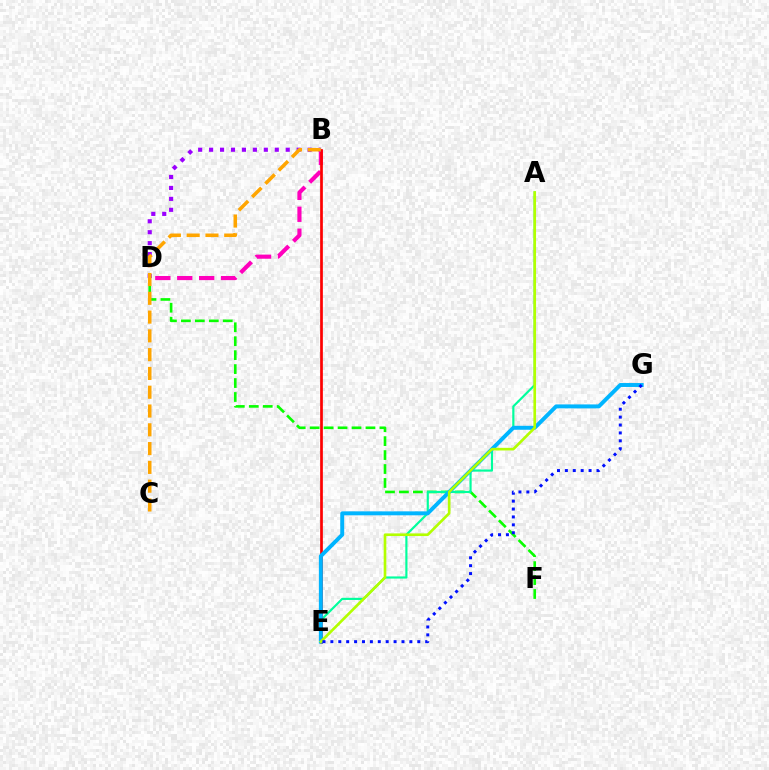{('D', 'F'): [{'color': '#08ff00', 'line_style': 'dashed', 'thickness': 1.89}], ('A', 'E'): [{'color': '#00ff9d', 'line_style': 'solid', 'thickness': 1.56}, {'color': '#b3ff00', 'line_style': 'solid', 'thickness': 1.9}], ('B', 'D'): [{'color': '#ff00bd', 'line_style': 'dashed', 'thickness': 2.98}, {'color': '#9b00ff', 'line_style': 'dotted', 'thickness': 2.97}], ('B', 'E'): [{'color': '#ff0000', 'line_style': 'solid', 'thickness': 1.95}], ('E', 'G'): [{'color': '#00b5ff', 'line_style': 'solid', 'thickness': 2.84}, {'color': '#0010ff', 'line_style': 'dotted', 'thickness': 2.15}], ('B', 'C'): [{'color': '#ffa500', 'line_style': 'dashed', 'thickness': 2.55}]}